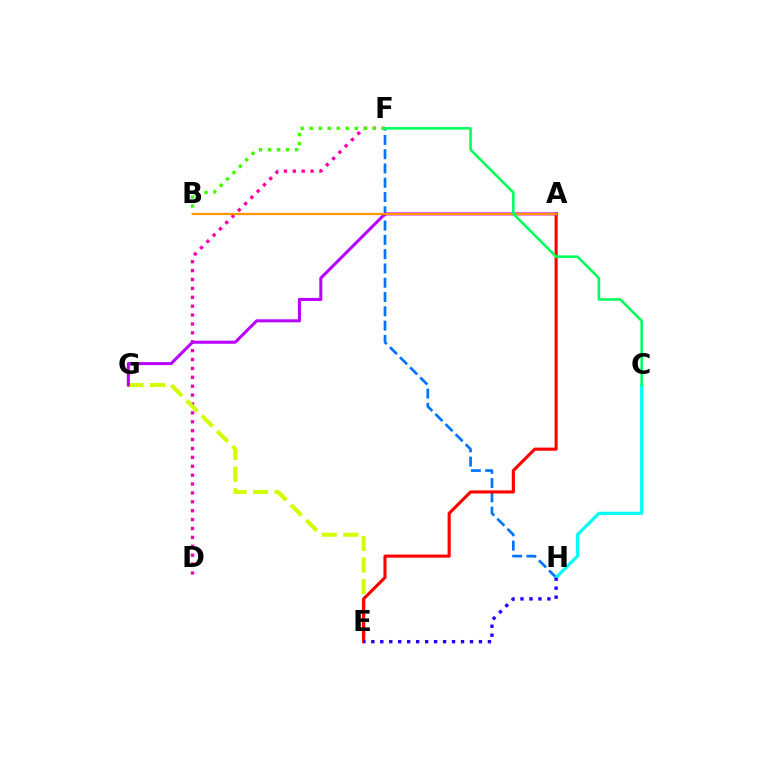{('F', 'H'): [{'color': '#0074ff', 'line_style': 'dashed', 'thickness': 1.94}], ('D', 'F'): [{'color': '#ff00ac', 'line_style': 'dotted', 'thickness': 2.42}], ('C', 'H'): [{'color': '#00fff6', 'line_style': 'solid', 'thickness': 2.3}], ('E', 'G'): [{'color': '#d1ff00', 'line_style': 'dashed', 'thickness': 2.93}], ('A', 'E'): [{'color': '#ff0000', 'line_style': 'solid', 'thickness': 2.24}], ('A', 'G'): [{'color': '#b900ff', 'line_style': 'solid', 'thickness': 2.19}], ('B', 'F'): [{'color': '#3dff00', 'line_style': 'dotted', 'thickness': 2.45}], ('E', 'H'): [{'color': '#2500ff', 'line_style': 'dotted', 'thickness': 2.44}], ('A', 'B'): [{'color': '#ff9400', 'line_style': 'solid', 'thickness': 1.63}], ('C', 'F'): [{'color': '#00ff5c', 'line_style': 'solid', 'thickness': 1.85}]}